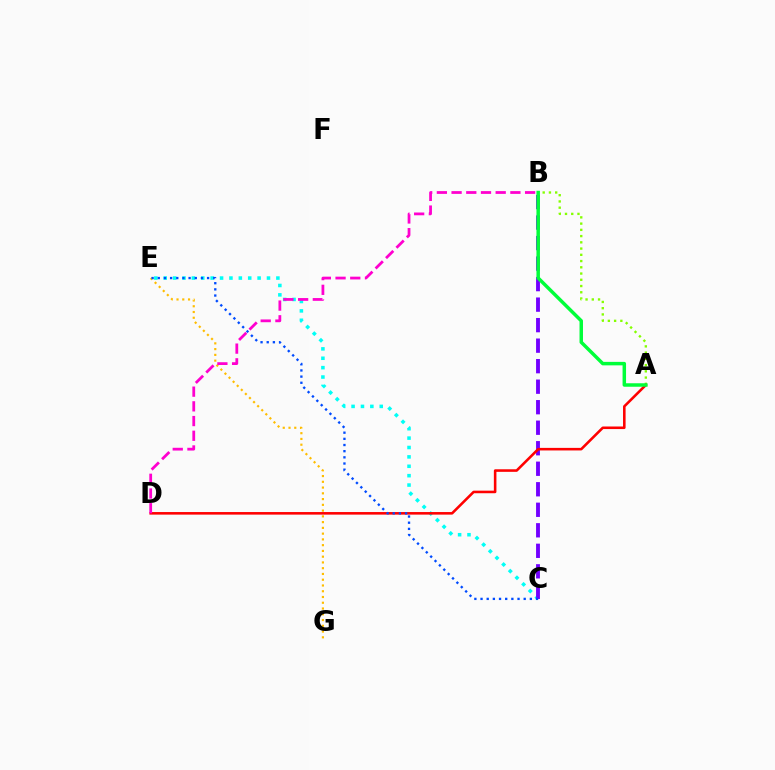{('C', 'E'): [{'color': '#00fff6', 'line_style': 'dotted', 'thickness': 2.55}, {'color': '#004bff', 'line_style': 'dotted', 'thickness': 1.68}], ('E', 'G'): [{'color': '#ffbd00', 'line_style': 'dotted', 'thickness': 1.56}], ('B', 'C'): [{'color': '#7200ff', 'line_style': 'dashed', 'thickness': 2.79}], ('A', 'B'): [{'color': '#84ff00', 'line_style': 'dotted', 'thickness': 1.7}, {'color': '#00ff39', 'line_style': 'solid', 'thickness': 2.51}], ('A', 'D'): [{'color': '#ff0000', 'line_style': 'solid', 'thickness': 1.85}], ('B', 'D'): [{'color': '#ff00cf', 'line_style': 'dashed', 'thickness': 2.0}]}